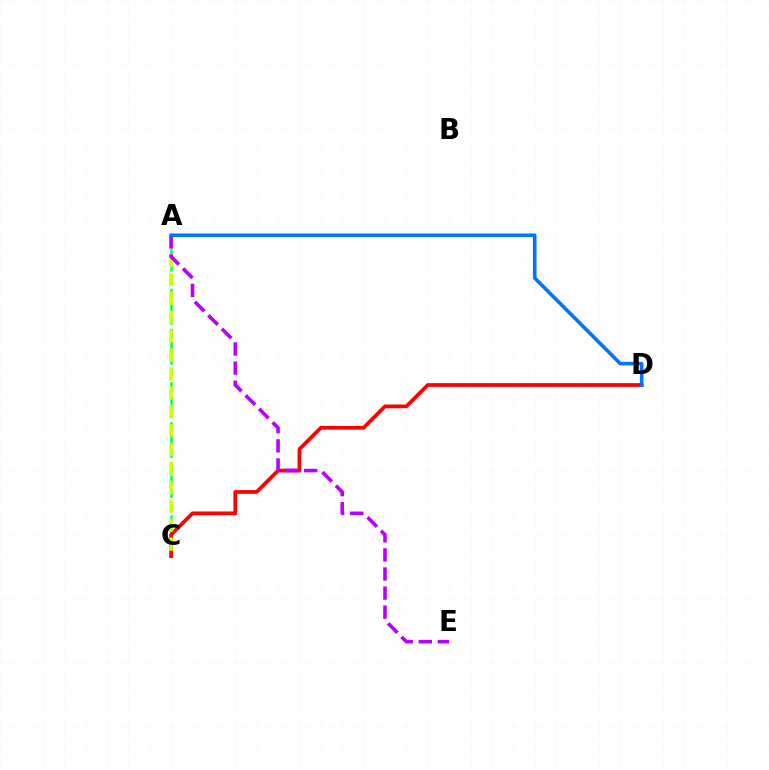{('A', 'C'): [{'color': '#00ff5c', 'line_style': 'dashed', 'thickness': 1.81}, {'color': '#d1ff00', 'line_style': 'dashed', 'thickness': 2.57}], ('C', 'D'): [{'color': '#ff0000', 'line_style': 'solid', 'thickness': 2.68}], ('A', 'E'): [{'color': '#b900ff', 'line_style': 'dashed', 'thickness': 2.59}], ('A', 'D'): [{'color': '#0074ff', 'line_style': 'solid', 'thickness': 2.59}]}